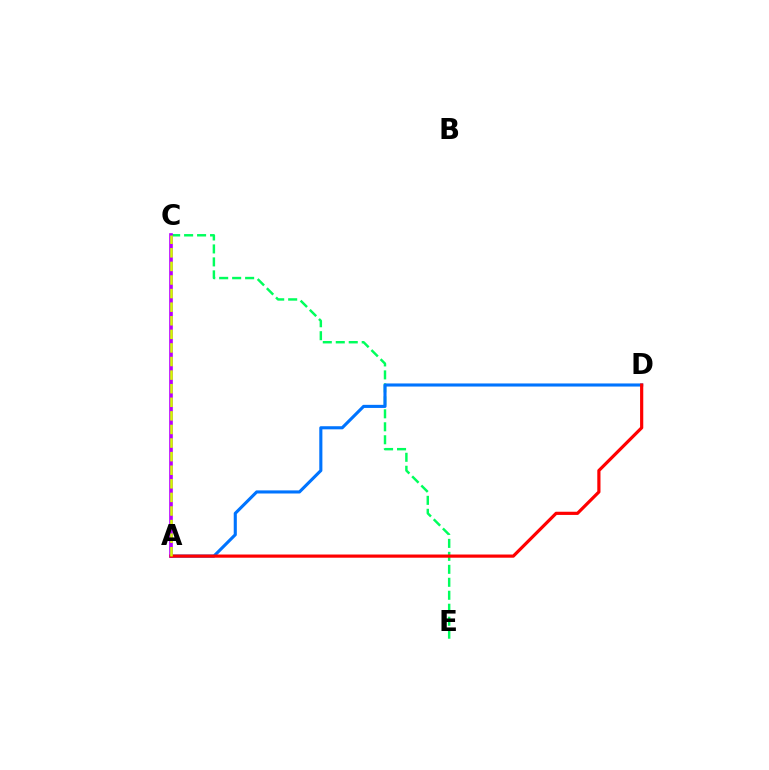{('C', 'E'): [{'color': '#00ff5c', 'line_style': 'dashed', 'thickness': 1.76}], ('A', 'D'): [{'color': '#0074ff', 'line_style': 'solid', 'thickness': 2.23}, {'color': '#ff0000', 'line_style': 'solid', 'thickness': 2.29}], ('A', 'C'): [{'color': '#b900ff', 'line_style': 'solid', 'thickness': 2.63}, {'color': '#d1ff00', 'line_style': 'dashed', 'thickness': 1.85}]}